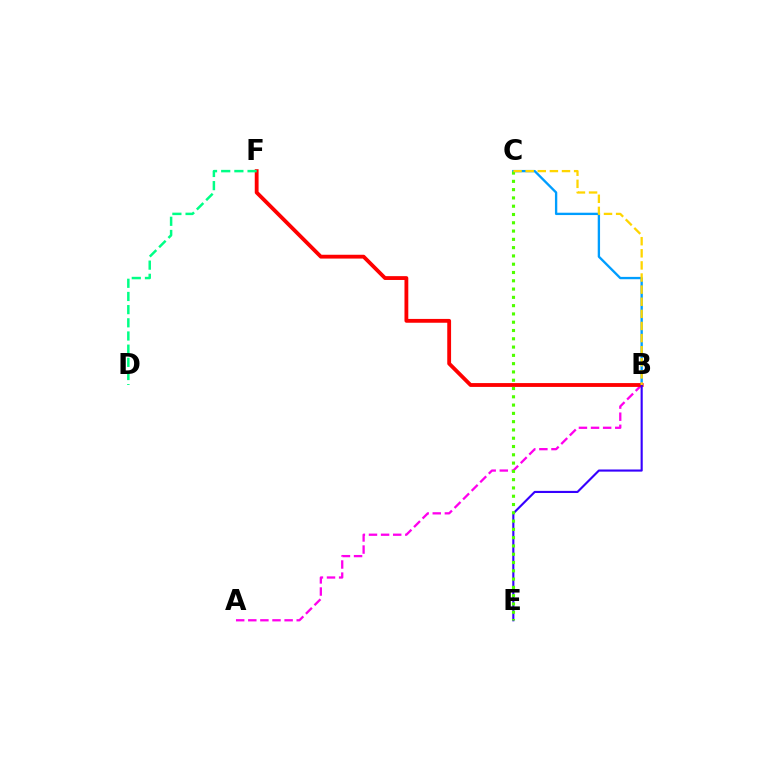{('A', 'B'): [{'color': '#ff00ed', 'line_style': 'dashed', 'thickness': 1.64}], ('B', 'C'): [{'color': '#009eff', 'line_style': 'solid', 'thickness': 1.68}, {'color': '#ffd500', 'line_style': 'dashed', 'thickness': 1.65}], ('B', 'F'): [{'color': '#ff0000', 'line_style': 'solid', 'thickness': 2.75}], ('D', 'F'): [{'color': '#00ff86', 'line_style': 'dashed', 'thickness': 1.79}], ('B', 'E'): [{'color': '#3700ff', 'line_style': 'solid', 'thickness': 1.54}], ('C', 'E'): [{'color': '#4fff00', 'line_style': 'dotted', 'thickness': 2.25}]}